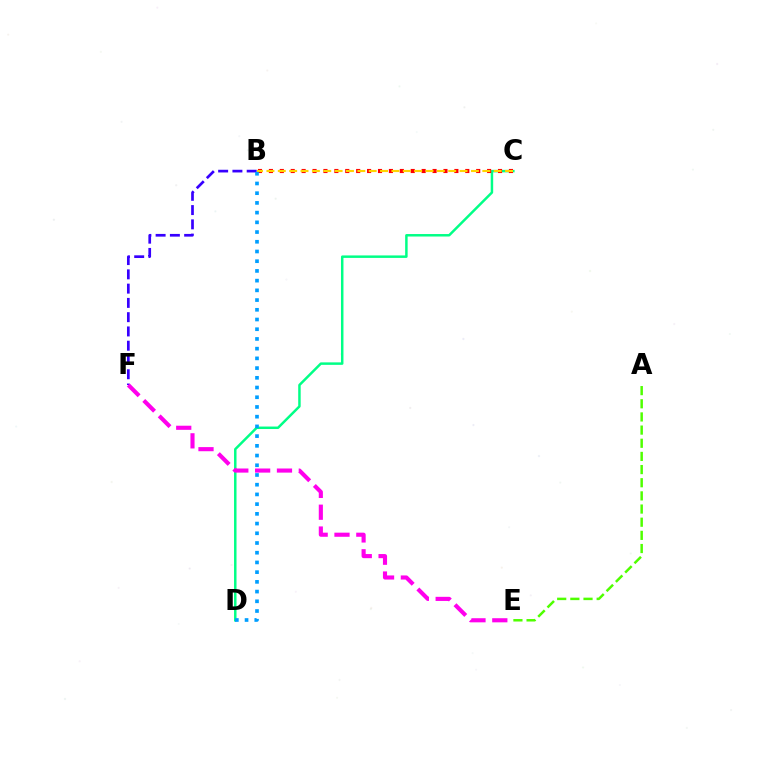{('C', 'D'): [{'color': '#00ff86', 'line_style': 'solid', 'thickness': 1.78}], ('B', 'C'): [{'color': '#ff0000', 'line_style': 'dotted', 'thickness': 2.96}, {'color': '#ffd500', 'line_style': 'dashed', 'thickness': 1.54}], ('A', 'E'): [{'color': '#4fff00', 'line_style': 'dashed', 'thickness': 1.79}], ('B', 'F'): [{'color': '#3700ff', 'line_style': 'dashed', 'thickness': 1.94}], ('B', 'D'): [{'color': '#009eff', 'line_style': 'dotted', 'thickness': 2.64}], ('E', 'F'): [{'color': '#ff00ed', 'line_style': 'dashed', 'thickness': 2.97}]}